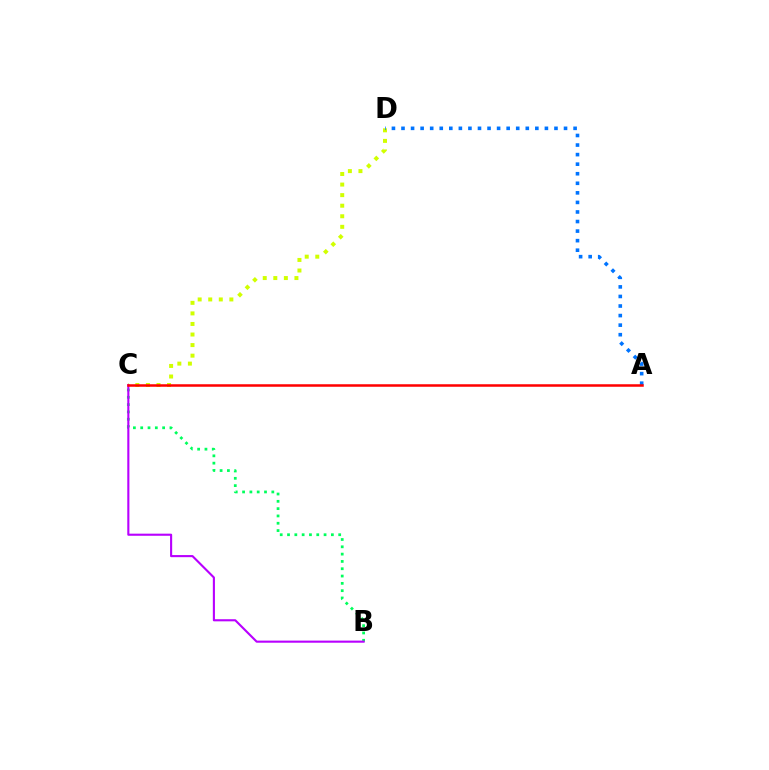{('B', 'C'): [{'color': '#00ff5c', 'line_style': 'dotted', 'thickness': 1.99}, {'color': '#b900ff', 'line_style': 'solid', 'thickness': 1.52}], ('C', 'D'): [{'color': '#d1ff00', 'line_style': 'dotted', 'thickness': 2.87}], ('A', 'D'): [{'color': '#0074ff', 'line_style': 'dotted', 'thickness': 2.6}], ('A', 'C'): [{'color': '#ff0000', 'line_style': 'solid', 'thickness': 1.81}]}